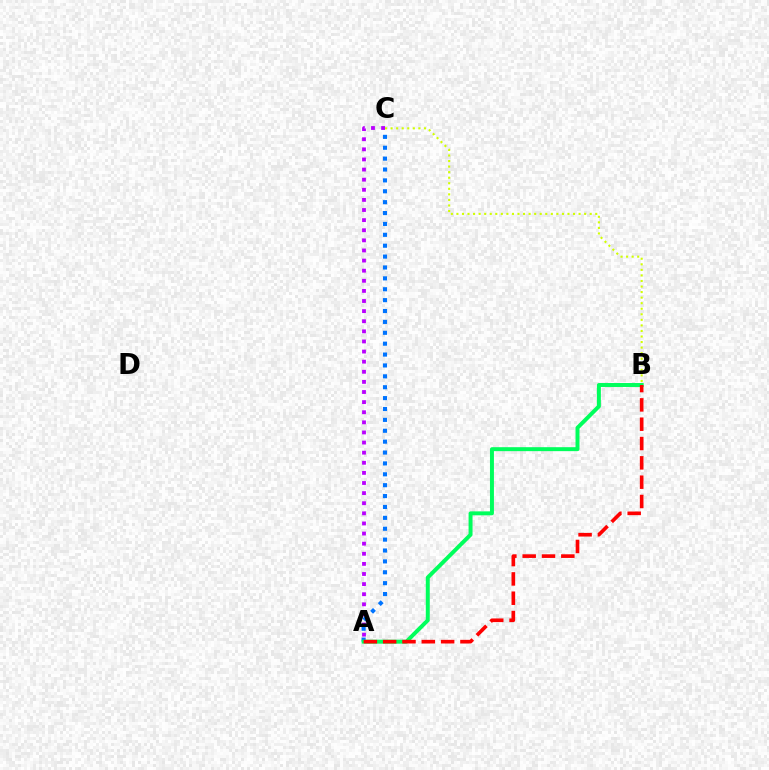{('B', 'C'): [{'color': '#d1ff00', 'line_style': 'dotted', 'thickness': 1.51}], ('A', 'C'): [{'color': '#b900ff', 'line_style': 'dotted', 'thickness': 2.75}, {'color': '#0074ff', 'line_style': 'dotted', 'thickness': 2.96}], ('A', 'B'): [{'color': '#00ff5c', 'line_style': 'solid', 'thickness': 2.85}, {'color': '#ff0000', 'line_style': 'dashed', 'thickness': 2.62}]}